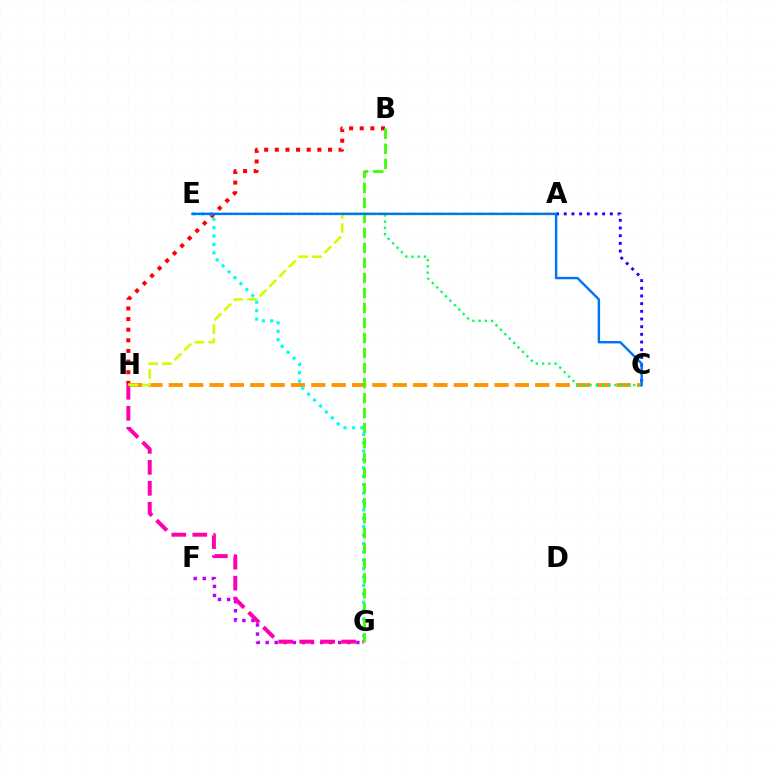{('B', 'H'): [{'color': '#ff0000', 'line_style': 'dotted', 'thickness': 2.89}], ('F', 'G'): [{'color': '#b900ff', 'line_style': 'dotted', 'thickness': 2.46}], ('C', 'H'): [{'color': '#ff9400', 'line_style': 'dashed', 'thickness': 2.77}], ('G', 'H'): [{'color': '#ff00ac', 'line_style': 'dashed', 'thickness': 2.85}], ('E', 'G'): [{'color': '#00fff6', 'line_style': 'dotted', 'thickness': 2.28}], ('A', 'C'): [{'color': '#2500ff', 'line_style': 'dotted', 'thickness': 2.09}], ('C', 'E'): [{'color': '#00ff5c', 'line_style': 'dotted', 'thickness': 1.7}, {'color': '#0074ff', 'line_style': 'solid', 'thickness': 1.76}], ('A', 'H'): [{'color': '#d1ff00', 'line_style': 'dashed', 'thickness': 1.87}], ('B', 'G'): [{'color': '#3dff00', 'line_style': 'dashed', 'thickness': 2.04}]}